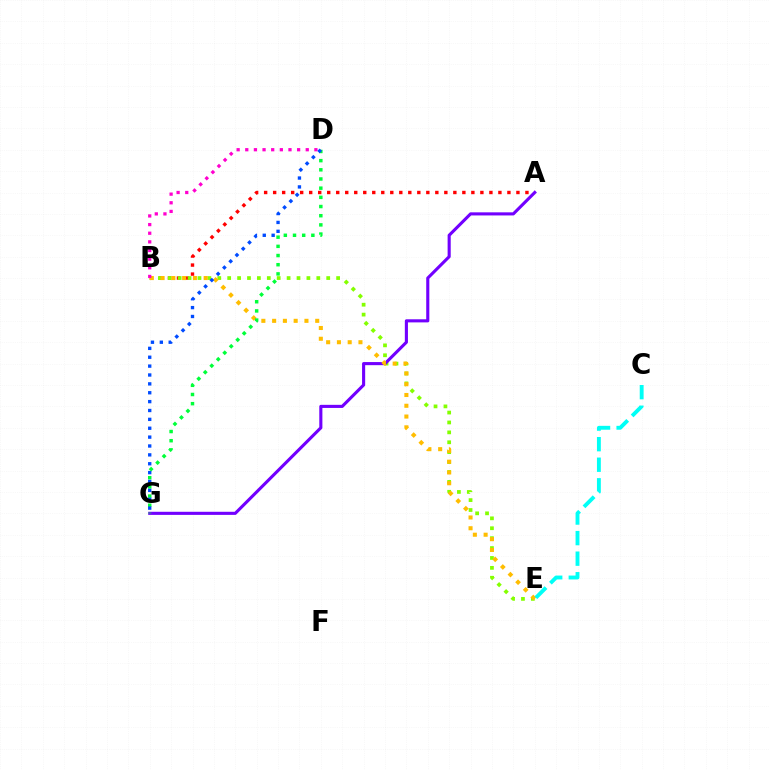{('A', 'B'): [{'color': '#ff0000', 'line_style': 'dotted', 'thickness': 2.45}], ('B', 'E'): [{'color': '#84ff00', 'line_style': 'dotted', 'thickness': 2.69}, {'color': '#ffbd00', 'line_style': 'dotted', 'thickness': 2.93}], ('A', 'G'): [{'color': '#7200ff', 'line_style': 'solid', 'thickness': 2.24}], ('C', 'E'): [{'color': '#00fff6', 'line_style': 'dashed', 'thickness': 2.79}], ('B', 'D'): [{'color': '#ff00cf', 'line_style': 'dotted', 'thickness': 2.35}], ('D', 'G'): [{'color': '#00ff39', 'line_style': 'dotted', 'thickness': 2.49}, {'color': '#004bff', 'line_style': 'dotted', 'thickness': 2.41}]}